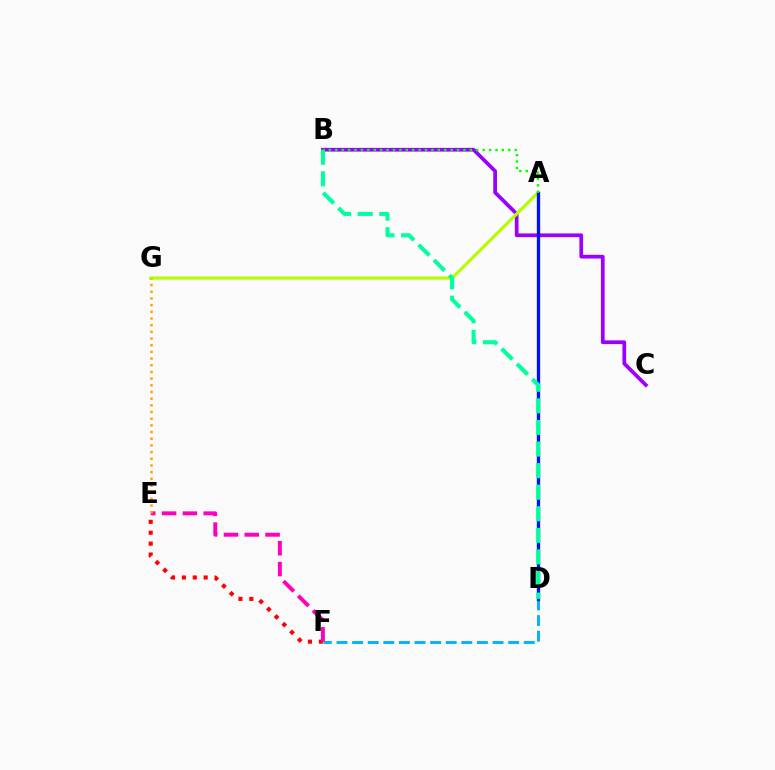{('B', 'C'): [{'color': '#9b00ff', 'line_style': 'solid', 'thickness': 2.68}], ('A', 'G'): [{'color': '#b3ff00', 'line_style': 'solid', 'thickness': 2.27}], ('E', 'F'): [{'color': '#ff0000', 'line_style': 'dotted', 'thickness': 2.96}, {'color': '#ff00bd', 'line_style': 'dashed', 'thickness': 2.83}], ('D', 'F'): [{'color': '#00b5ff', 'line_style': 'dashed', 'thickness': 2.12}], ('A', 'D'): [{'color': '#0010ff', 'line_style': 'solid', 'thickness': 2.4}], ('B', 'D'): [{'color': '#00ff9d', 'line_style': 'dashed', 'thickness': 2.93}], ('E', 'G'): [{'color': '#ffa500', 'line_style': 'dotted', 'thickness': 1.82}], ('A', 'B'): [{'color': '#08ff00', 'line_style': 'dotted', 'thickness': 1.74}]}